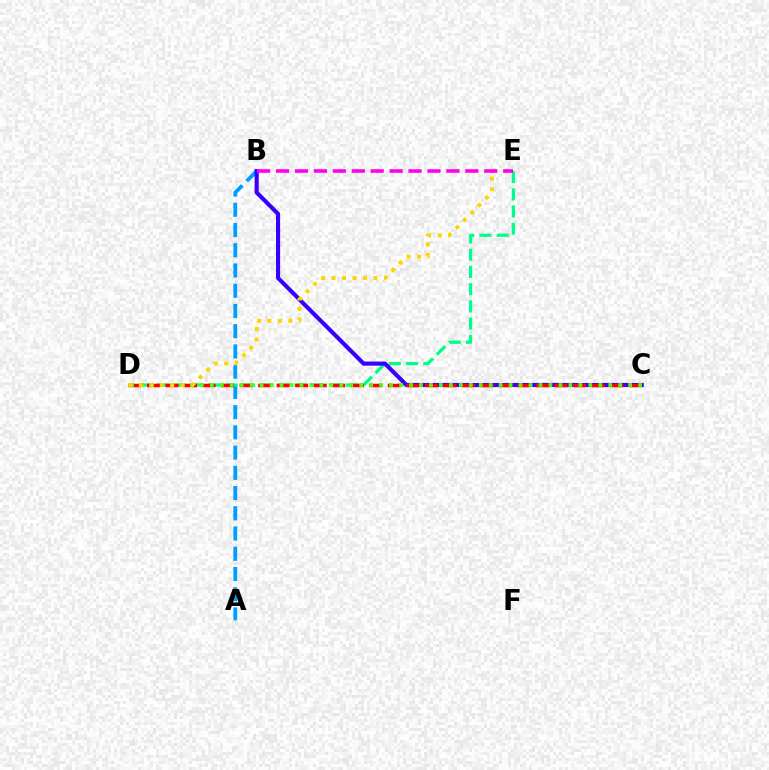{('A', 'B'): [{'color': '#009eff', 'line_style': 'dashed', 'thickness': 2.75}], ('D', 'E'): [{'color': '#00ff86', 'line_style': 'dashed', 'thickness': 2.34}, {'color': '#ffd500', 'line_style': 'dotted', 'thickness': 2.85}], ('B', 'C'): [{'color': '#3700ff', 'line_style': 'solid', 'thickness': 2.97}], ('C', 'D'): [{'color': '#ff0000', 'line_style': 'dashed', 'thickness': 2.52}, {'color': '#4fff00', 'line_style': 'dotted', 'thickness': 2.71}], ('B', 'E'): [{'color': '#ff00ed', 'line_style': 'dashed', 'thickness': 2.57}]}